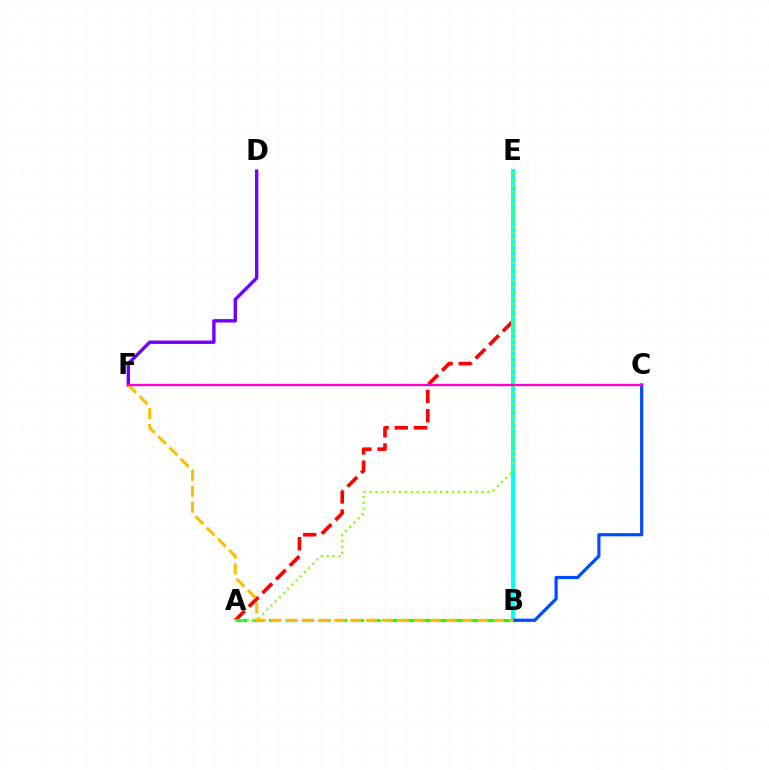{('A', 'E'): [{'color': '#ff0000', 'line_style': 'dashed', 'thickness': 2.62}, {'color': '#84ff00', 'line_style': 'dotted', 'thickness': 1.6}], ('D', 'F'): [{'color': '#7200ff', 'line_style': 'solid', 'thickness': 2.44}], ('B', 'E'): [{'color': '#00fff6', 'line_style': 'solid', 'thickness': 2.85}], ('A', 'B'): [{'color': '#00ff39', 'line_style': 'dashed', 'thickness': 2.27}], ('B', 'C'): [{'color': '#004bff', 'line_style': 'solid', 'thickness': 2.29}], ('B', 'F'): [{'color': '#ffbd00', 'line_style': 'dashed', 'thickness': 2.16}], ('C', 'F'): [{'color': '#ff00cf', 'line_style': 'solid', 'thickness': 1.68}]}